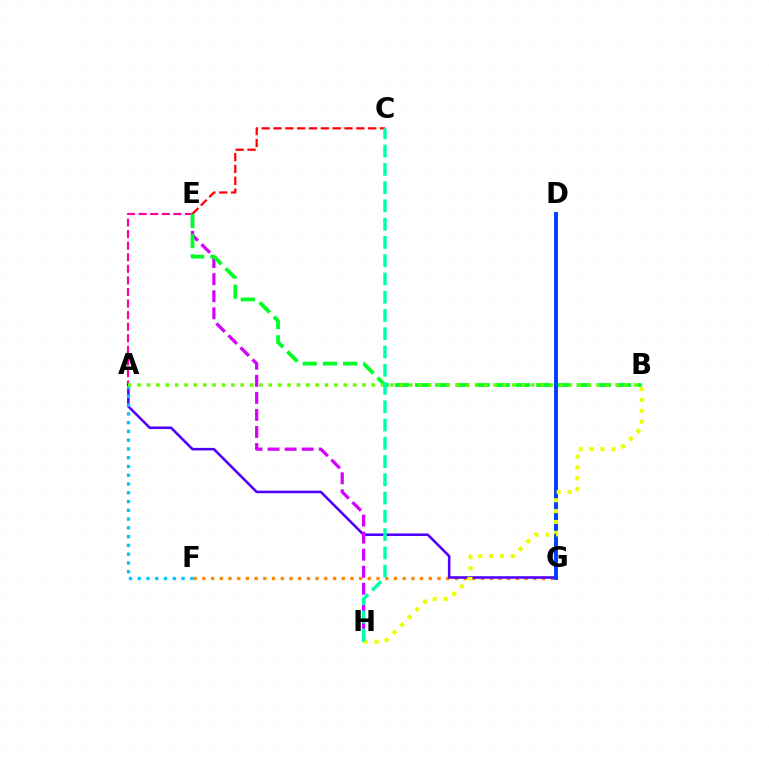{('A', 'E'): [{'color': '#ff00a0', 'line_style': 'dashed', 'thickness': 1.57}], ('C', 'E'): [{'color': '#ff0000', 'line_style': 'dashed', 'thickness': 1.61}], ('F', 'G'): [{'color': '#ff8800', 'line_style': 'dotted', 'thickness': 2.37}], ('A', 'G'): [{'color': '#4f00ff', 'line_style': 'solid', 'thickness': 1.85}], ('E', 'H'): [{'color': '#d600ff', 'line_style': 'dashed', 'thickness': 2.32}], ('A', 'F'): [{'color': '#00c7ff', 'line_style': 'dotted', 'thickness': 2.38}], ('B', 'E'): [{'color': '#00ff27', 'line_style': 'dashed', 'thickness': 2.75}], ('D', 'G'): [{'color': '#003fff', 'line_style': 'solid', 'thickness': 2.82}], ('B', 'H'): [{'color': '#eeff00', 'line_style': 'dotted', 'thickness': 2.94}], ('A', 'B'): [{'color': '#66ff00', 'line_style': 'dotted', 'thickness': 2.55}], ('C', 'H'): [{'color': '#00ffaf', 'line_style': 'dashed', 'thickness': 2.48}]}